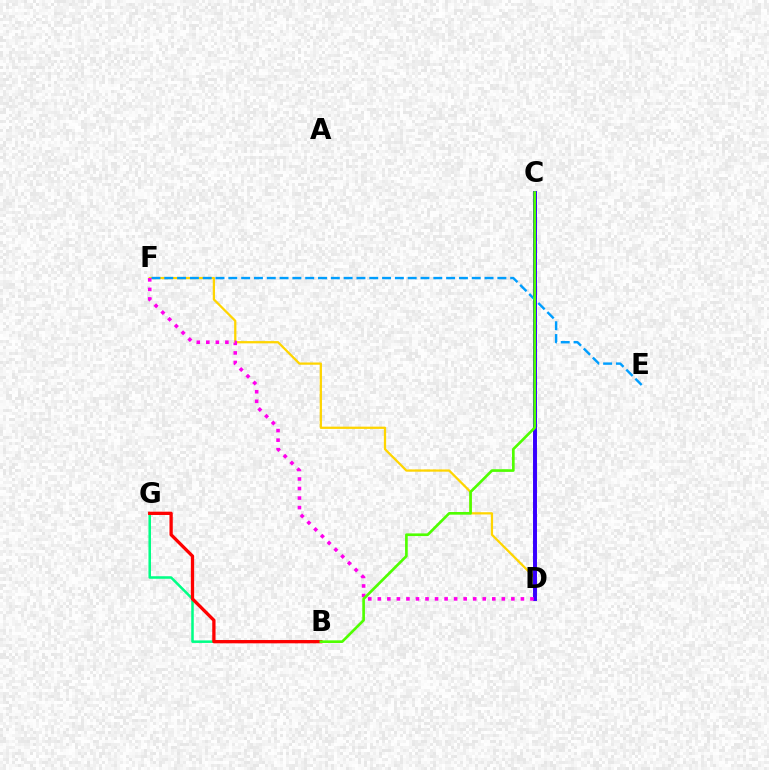{('B', 'G'): [{'color': '#00ff86', 'line_style': 'solid', 'thickness': 1.83}, {'color': '#ff0000', 'line_style': 'solid', 'thickness': 2.37}], ('D', 'F'): [{'color': '#ffd500', 'line_style': 'solid', 'thickness': 1.63}, {'color': '#ff00ed', 'line_style': 'dotted', 'thickness': 2.59}], ('C', 'D'): [{'color': '#3700ff', 'line_style': 'solid', 'thickness': 2.85}], ('E', 'F'): [{'color': '#009eff', 'line_style': 'dashed', 'thickness': 1.74}], ('B', 'C'): [{'color': '#4fff00', 'line_style': 'solid', 'thickness': 1.91}]}